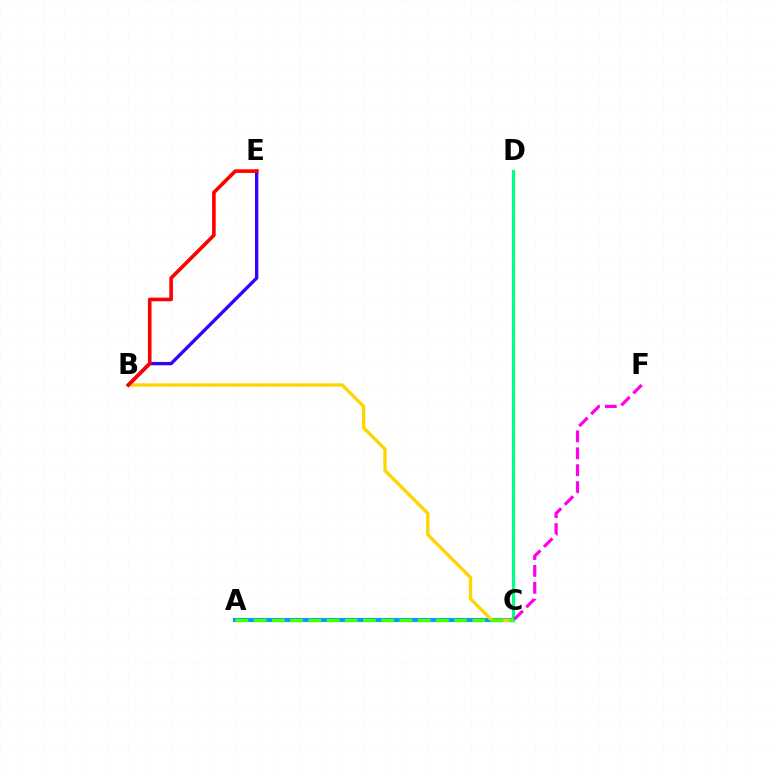{('B', 'E'): [{'color': '#3700ff', 'line_style': 'solid', 'thickness': 2.41}, {'color': '#ff0000', 'line_style': 'solid', 'thickness': 2.61}], ('A', 'C'): [{'color': '#009eff', 'line_style': 'solid', 'thickness': 2.97}, {'color': '#4fff00', 'line_style': 'dashed', 'thickness': 2.48}], ('B', 'C'): [{'color': '#ffd500', 'line_style': 'solid', 'thickness': 2.38}], ('C', 'D'): [{'color': '#00ff86', 'line_style': 'solid', 'thickness': 2.29}], ('C', 'F'): [{'color': '#ff00ed', 'line_style': 'dashed', 'thickness': 2.3}]}